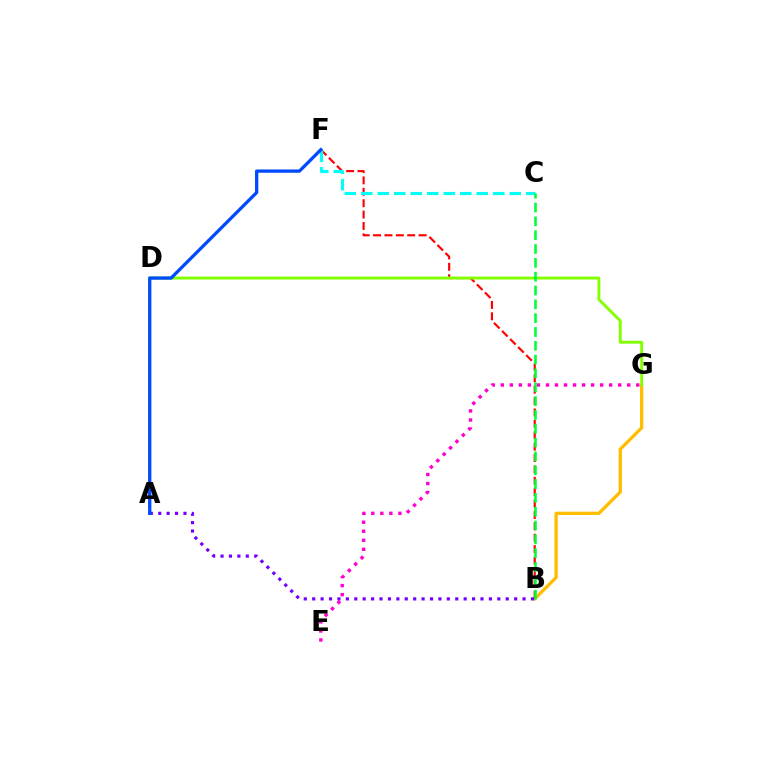{('B', 'G'): [{'color': '#ffbd00', 'line_style': 'solid', 'thickness': 2.37}], ('E', 'G'): [{'color': '#ff00cf', 'line_style': 'dotted', 'thickness': 2.45}], ('B', 'F'): [{'color': '#ff0000', 'line_style': 'dashed', 'thickness': 1.55}], ('A', 'B'): [{'color': '#7200ff', 'line_style': 'dotted', 'thickness': 2.29}], ('D', 'G'): [{'color': '#84ff00', 'line_style': 'solid', 'thickness': 2.1}], ('C', 'F'): [{'color': '#00fff6', 'line_style': 'dashed', 'thickness': 2.24}], ('A', 'F'): [{'color': '#004bff', 'line_style': 'solid', 'thickness': 2.38}], ('B', 'C'): [{'color': '#00ff39', 'line_style': 'dashed', 'thickness': 1.88}]}